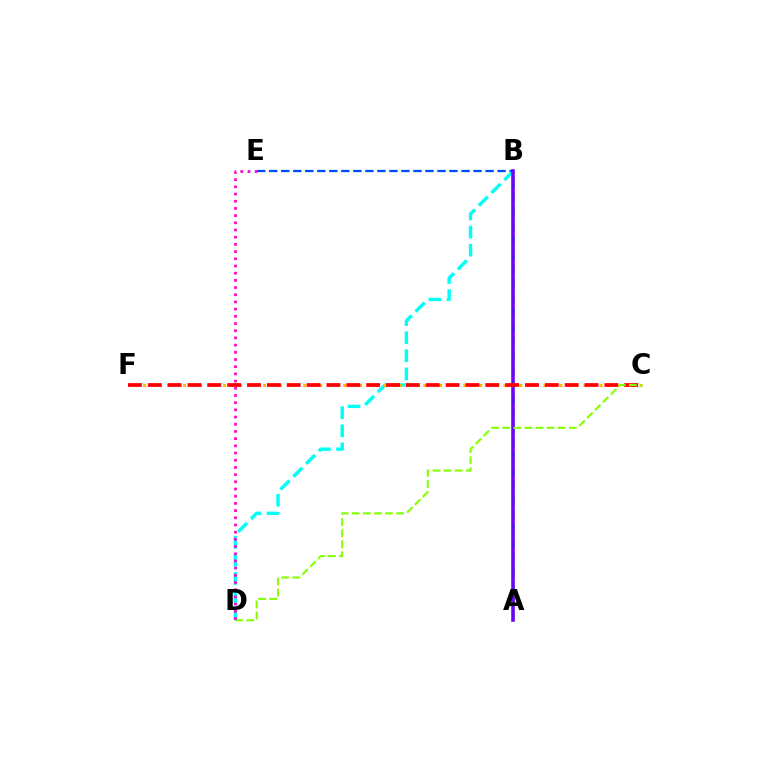{('B', 'D'): [{'color': '#00fff6', 'line_style': 'dashed', 'thickness': 2.46}], ('C', 'F'): [{'color': '#ffbd00', 'line_style': 'dotted', 'thickness': 2.18}, {'color': '#ff0000', 'line_style': 'dashed', 'thickness': 2.7}], ('B', 'E'): [{'color': '#004bff', 'line_style': 'dashed', 'thickness': 1.63}], ('A', 'B'): [{'color': '#00ff39', 'line_style': 'dashed', 'thickness': 1.96}, {'color': '#7200ff', 'line_style': 'solid', 'thickness': 2.57}], ('C', 'D'): [{'color': '#84ff00', 'line_style': 'dashed', 'thickness': 1.51}], ('D', 'E'): [{'color': '#ff00cf', 'line_style': 'dotted', 'thickness': 1.95}]}